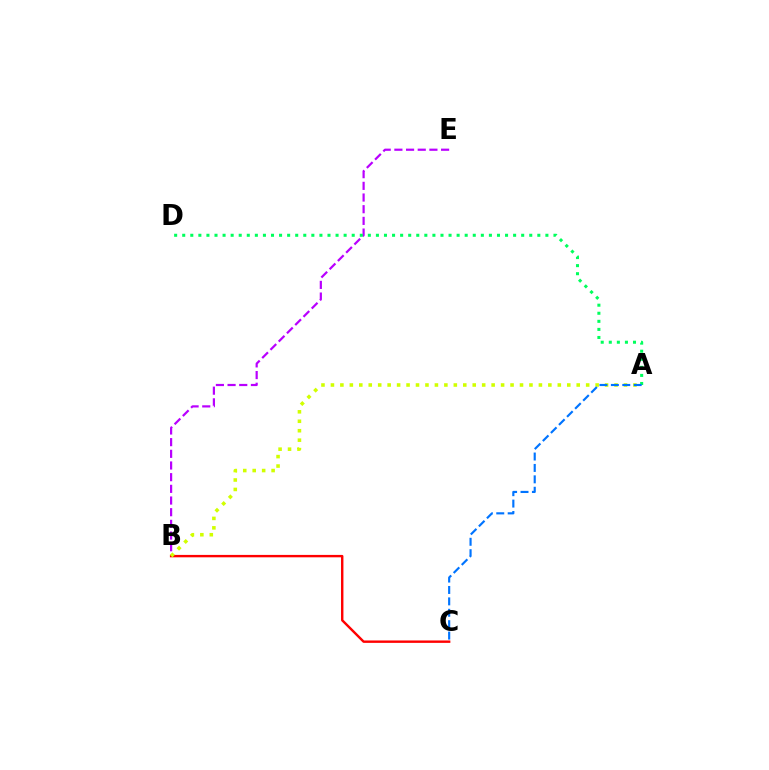{('B', 'E'): [{'color': '#b900ff', 'line_style': 'dashed', 'thickness': 1.59}], ('B', 'C'): [{'color': '#ff0000', 'line_style': 'solid', 'thickness': 1.73}], ('A', 'B'): [{'color': '#d1ff00', 'line_style': 'dotted', 'thickness': 2.57}], ('A', 'D'): [{'color': '#00ff5c', 'line_style': 'dotted', 'thickness': 2.19}], ('A', 'C'): [{'color': '#0074ff', 'line_style': 'dashed', 'thickness': 1.55}]}